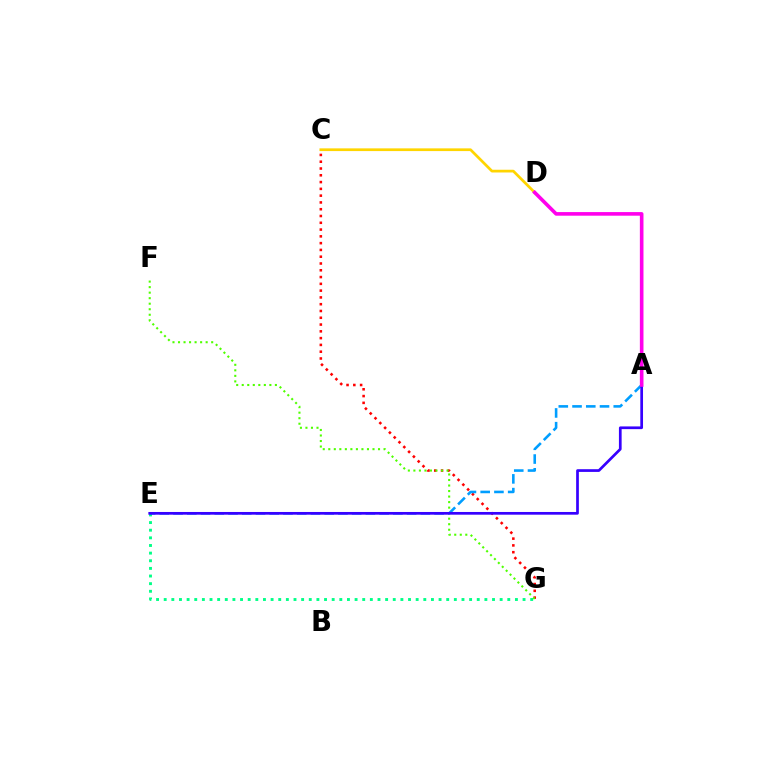{('C', 'G'): [{'color': '#ff0000', 'line_style': 'dotted', 'thickness': 1.84}], ('C', 'D'): [{'color': '#ffd500', 'line_style': 'solid', 'thickness': 1.96}], ('E', 'G'): [{'color': '#00ff86', 'line_style': 'dotted', 'thickness': 2.07}], ('F', 'G'): [{'color': '#4fff00', 'line_style': 'dotted', 'thickness': 1.5}], ('A', 'E'): [{'color': '#009eff', 'line_style': 'dashed', 'thickness': 1.87}, {'color': '#3700ff', 'line_style': 'solid', 'thickness': 1.95}], ('A', 'D'): [{'color': '#ff00ed', 'line_style': 'solid', 'thickness': 2.6}]}